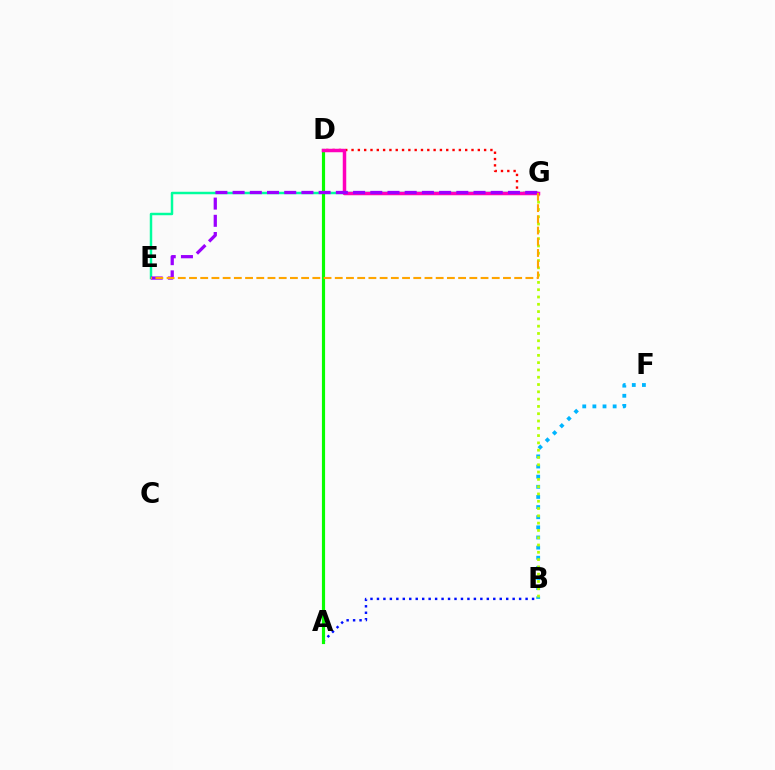{('E', 'G'): [{'color': '#00ff9d', 'line_style': 'solid', 'thickness': 1.78}, {'color': '#9b00ff', 'line_style': 'dashed', 'thickness': 2.34}, {'color': '#ffa500', 'line_style': 'dashed', 'thickness': 1.52}], ('A', 'B'): [{'color': '#0010ff', 'line_style': 'dotted', 'thickness': 1.76}], ('B', 'F'): [{'color': '#00b5ff', 'line_style': 'dotted', 'thickness': 2.75}], ('A', 'D'): [{'color': '#08ff00', 'line_style': 'solid', 'thickness': 2.28}], ('D', 'G'): [{'color': '#ff0000', 'line_style': 'dotted', 'thickness': 1.72}, {'color': '#ff00bd', 'line_style': 'solid', 'thickness': 2.51}], ('B', 'G'): [{'color': '#b3ff00', 'line_style': 'dotted', 'thickness': 1.98}]}